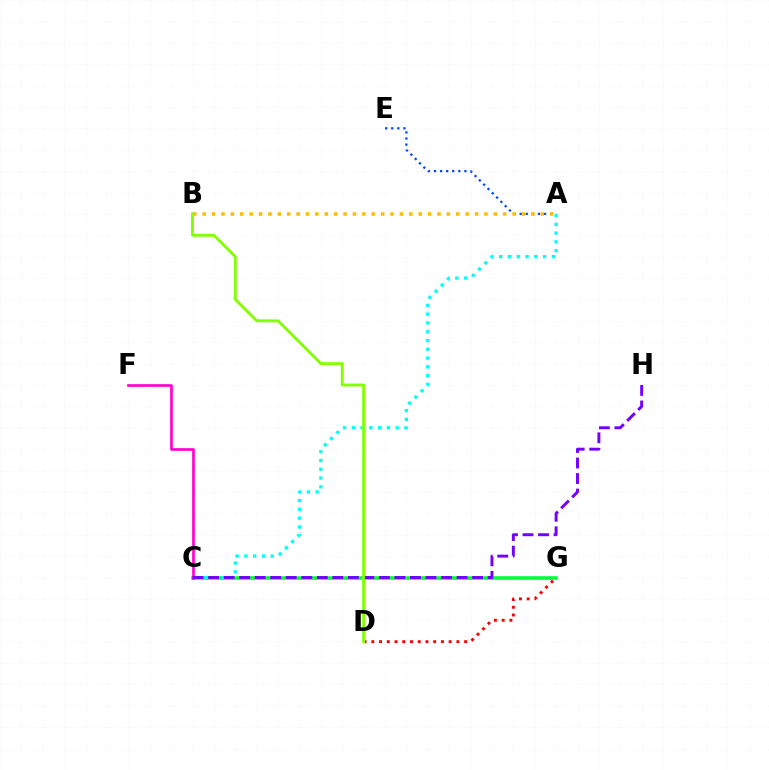{('A', 'E'): [{'color': '#004bff', 'line_style': 'dotted', 'thickness': 1.65}], ('C', 'G'): [{'color': '#00ff39', 'line_style': 'solid', 'thickness': 2.59}], ('D', 'G'): [{'color': '#ff0000', 'line_style': 'dotted', 'thickness': 2.1}], ('A', 'C'): [{'color': '#00fff6', 'line_style': 'dotted', 'thickness': 2.38}], ('C', 'F'): [{'color': '#ff00cf', 'line_style': 'solid', 'thickness': 1.92}], ('C', 'H'): [{'color': '#7200ff', 'line_style': 'dashed', 'thickness': 2.11}], ('B', 'D'): [{'color': '#84ff00', 'line_style': 'solid', 'thickness': 2.06}], ('A', 'B'): [{'color': '#ffbd00', 'line_style': 'dotted', 'thickness': 2.55}]}